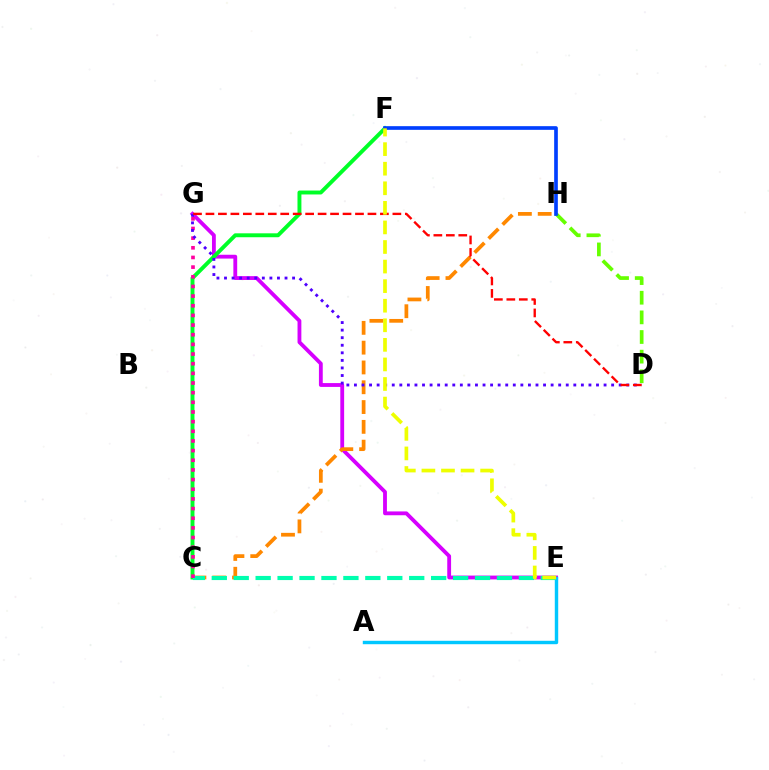{('D', 'H'): [{'color': '#66ff00', 'line_style': 'dashed', 'thickness': 2.67}], ('E', 'G'): [{'color': '#d600ff', 'line_style': 'solid', 'thickness': 2.75}], ('C', 'H'): [{'color': '#ff8800', 'line_style': 'dashed', 'thickness': 2.69}], ('C', 'F'): [{'color': '#00ff27', 'line_style': 'solid', 'thickness': 2.82}], ('C', 'E'): [{'color': '#00ffaf', 'line_style': 'dashed', 'thickness': 2.98}], ('A', 'E'): [{'color': '#00c7ff', 'line_style': 'solid', 'thickness': 2.46}], ('F', 'H'): [{'color': '#003fff', 'line_style': 'solid', 'thickness': 2.64}], ('C', 'G'): [{'color': '#ff00a0', 'line_style': 'dotted', 'thickness': 2.62}], ('D', 'G'): [{'color': '#4f00ff', 'line_style': 'dotted', 'thickness': 2.06}, {'color': '#ff0000', 'line_style': 'dashed', 'thickness': 1.69}], ('E', 'F'): [{'color': '#eeff00', 'line_style': 'dashed', 'thickness': 2.66}]}